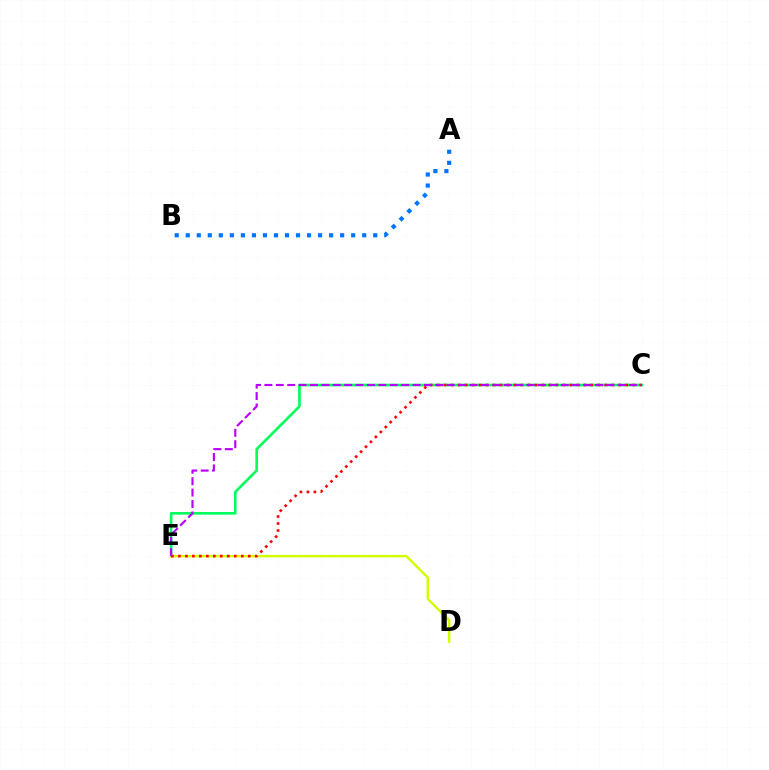{('A', 'B'): [{'color': '#0074ff', 'line_style': 'dotted', 'thickness': 3.0}], ('C', 'E'): [{'color': '#00ff5c', 'line_style': 'solid', 'thickness': 1.89}, {'color': '#ff0000', 'line_style': 'dotted', 'thickness': 1.9}, {'color': '#b900ff', 'line_style': 'dashed', 'thickness': 1.55}], ('D', 'E'): [{'color': '#d1ff00', 'line_style': 'solid', 'thickness': 1.77}]}